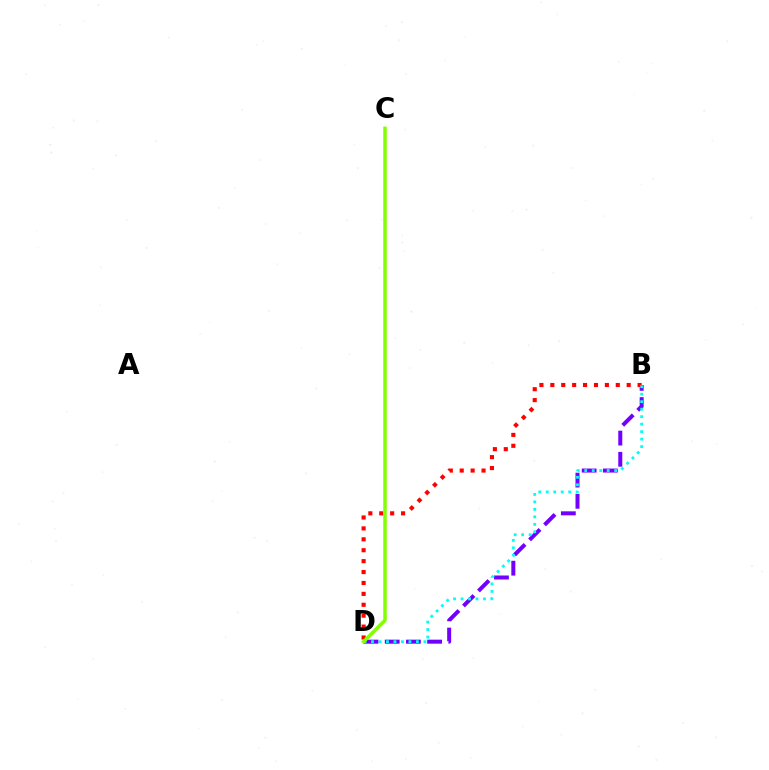{('B', 'D'): [{'color': '#7200ff', 'line_style': 'dashed', 'thickness': 2.88}, {'color': '#ff0000', 'line_style': 'dotted', 'thickness': 2.96}, {'color': '#00fff6', 'line_style': 'dotted', 'thickness': 2.03}], ('C', 'D'): [{'color': '#84ff00', 'line_style': 'solid', 'thickness': 2.52}]}